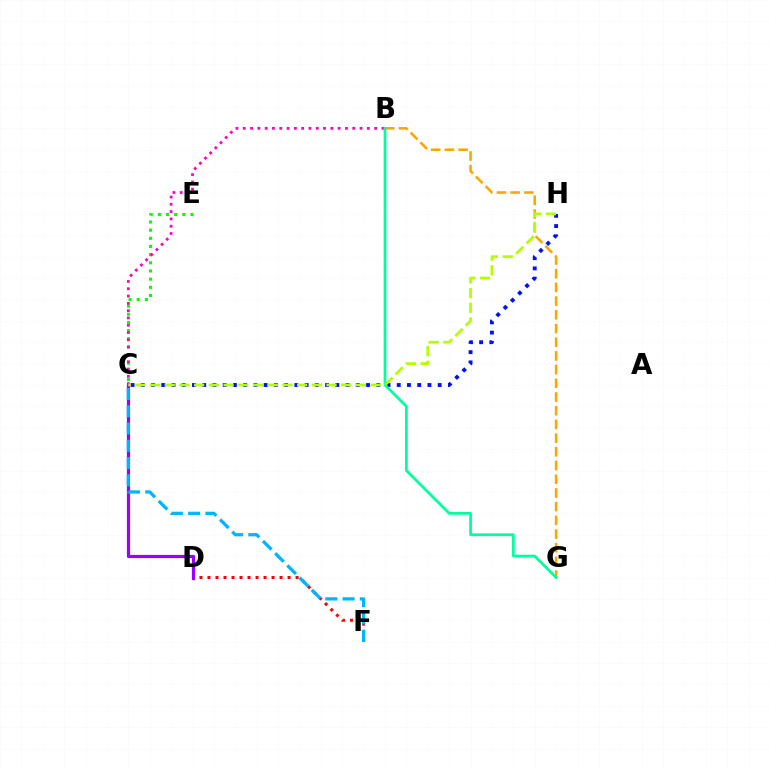{('D', 'F'): [{'color': '#ff0000', 'line_style': 'dotted', 'thickness': 2.18}], ('B', 'G'): [{'color': '#ffa500', 'line_style': 'dashed', 'thickness': 1.86}, {'color': '#00ff9d', 'line_style': 'solid', 'thickness': 1.97}], ('C', 'D'): [{'color': '#9b00ff', 'line_style': 'solid', 'thickness': 2.3}], ('C', 'H'): [{'color': '#0010ff', 'line_style': 'dotted', 'thickness': 2.78}, {'color': '#b3ff00', 'line_style': 'dashed', 'thickness': 2.0}], ('C', 'E'): [{'color': '#08ff00', 'line_style': 'dotted', 'thickness': 2.22}], ('B', 'C'): [{'color': '#ff00bd', 'line_style': 'dotted', 'thickness': 1.98}], ('C', 'F'): [{'color': '#00b5ff', 'line_style': 'dashed', 'thickness': 2.34}]}